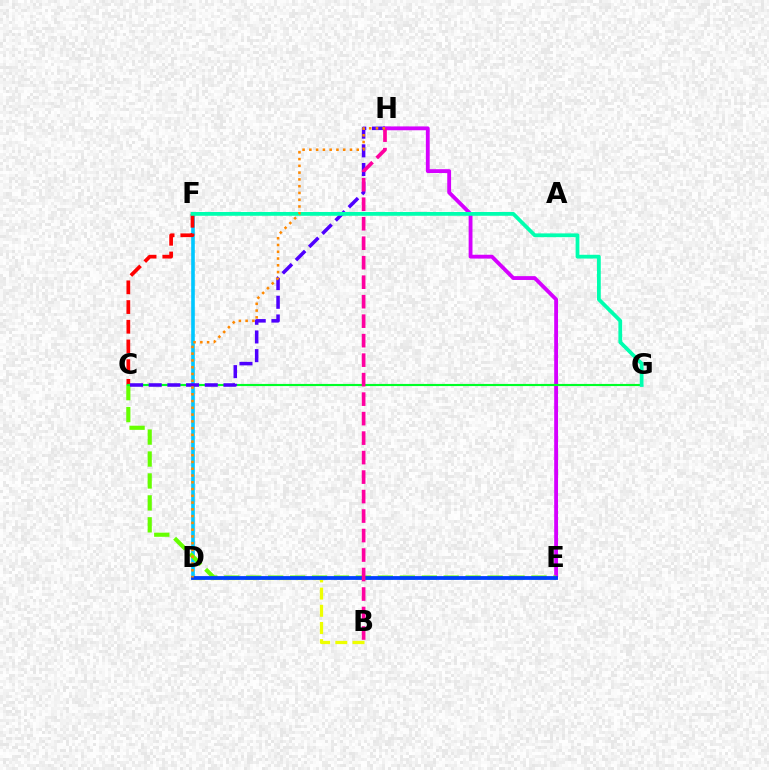{('D', 'F'): [{'color': '#00c7ff', 'line_style': 'solid', 'thickness': 2.61}], ('B', 'D'): [{'color': '#eeff00', 'line_style': 'dashed', 'thickness': 2.33}], ('E', 'H'): [{'color': '#d600ff', 'line_style': 'solid', 'thickness': 2.76}], ('C', 'F'): [{'color': '#ff0000', 'line_style': 'dashed', 'thickness': 2.68}], ('C', 'E'): [{'color': '#66ff00', 'line_style': 'dashed', 'thickness': 2.98}], ('D', 'E'): [{'color': '#003fff', 'line_style': 'solid', 'thickness': 2.72}], ('C', 'G'): [{'color': '#00ff27', 'line_style': 'solid', 'thickness': 1.54}], ('C', 'H'): [{'color': '#4f00ff', 'line_style': 'dashed', 'thickness': 2.54}], ('B', 'H'): [{'color': '#ff00a0', 'line_style': 'dashed', 'thickness': 2.65}], ('F', 'G'): [{'color': '#00ffaf', 'line_style': 'solid', 'thickness': 2.71}], ('D', 'H'): [{'color': '#ff8800', 'line_style': 'dotted', 'thickness': 1.84}]}